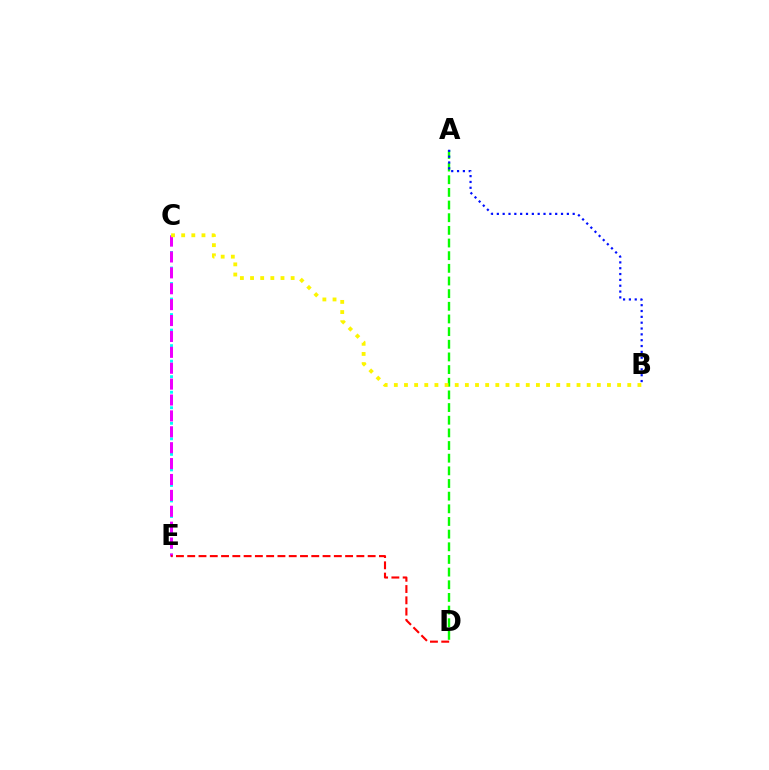{('C', 'E'): [{'color': '#00fff6', 'line_style': 'dotted', 'thickness': 2.11}, {'color': '#ee00ff', 'line_style': 'dashed', 'thickness': 2.16}], ('A', 'D'): [{'color': '#08ff00', 'line_style': 'dashed', 'thickness': 1.72}], ('B', 'C'): [{'color': '#fcf500', 'line_style': 'dotted', 'thickness': 2.76}], ('A', 'B'): [{'color': '#0010ff', 'line_style': 'dotted', 'thickness': 1.59}], ('D', 'E'): [{'color': '#ff0000', 'line_style': 'dashed', 'thickness': 1.53}]}